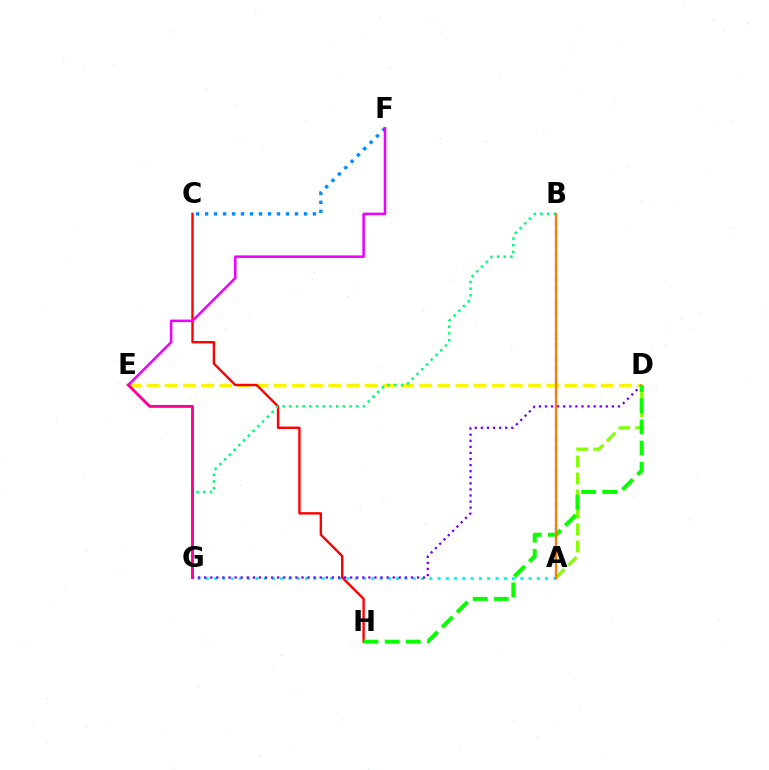{('A', 'G'): [{'color': '#00fff6', 'line_style': 'dotted', 'thickness': 2.25}], ('D', 'E'): [{'color': '#fcf500', 'line_style': 'dashed', 'thickness': 2.47}], ('C', 'H'): [{'color': '#ff0000', 'line_style': 'solid', 'thickness': 1.72}], ('A', 'D'): [{'color': '#84ff00', 'line_style': 'dashed', 'thickness': 2.31}], ('B', 'G'): [{'color': '#00ff74', 'line_style': 'dotted', 'thickness': 1.82}], ('A', 'B'): [{'color': '#0010ff', 'line_style': 'dashed', 'thickness': 1.54}, {'color': '#ff7c00', 'line_style': 'solid', 'thickness': 1.57}], ('C', 'F'): [{'color': '#008cff', 'line_style': 'dotted', 'thickness': 2.44}], ('E', 'F'): [{'color': '#ee00ff', 'line_style': 'solid', 'thickness': 1.83}], ('D', 'G'): [{'color': '#7200ff', 'line_style': 'dotted', 'thickness': 1.65}], ('E', 'G'): [{'color': '#ff0094', 'line_style': 'solid', 'thickness': 2.07}], ('D', 'H'): [{'color': '#08ff00', 'line_style': 'dashed', 'thickness': 2.87}]}